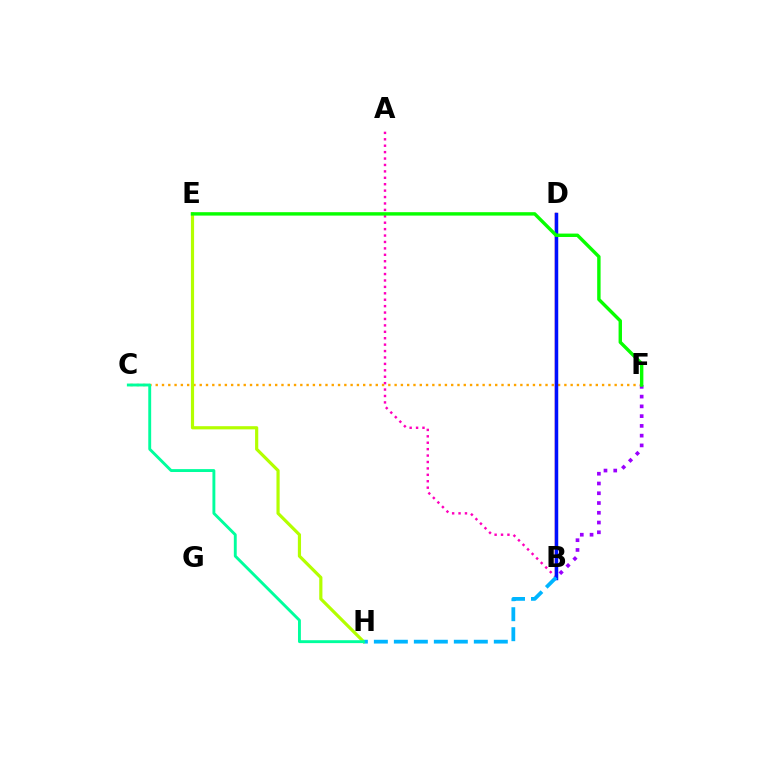{('C', 'F'): [{'color': '#ffa500', 'line_style': 'dotted', 'thickness': 1.71}], ('E', 'H'): [{'color': '#b3ff00', 'line_style': 'solid', 'thickness': 2.29}], ('B', 'D'): [{'color': '#ff0000', 'line_style': 'solid', 'thickness': 1.7}, {'color': '#0010ff', 'line_style': 'solid', 'thickness': 2.5}], ('A', 'B'): [{'color': '#ff00bd', 'line_style': 'dotted', 'thickness': 1.74}], ('B', 'F'): [{'color': '#9b00ff', 'line_style': 'dotted', 'thickness': 2.65}], ('E', 'F'): [{'color': '#08ff00', 'line_style': 'solid', 'thickness': 2.45}], ('B', 'H'): [{'color': '#00b5ff', 'line_style': 'dashed', 'thickness': 2.72}], ('C', 'H'): [{'color': '#00ff9d', 'line_style': 'solid', 'thickness': 2.08}]}